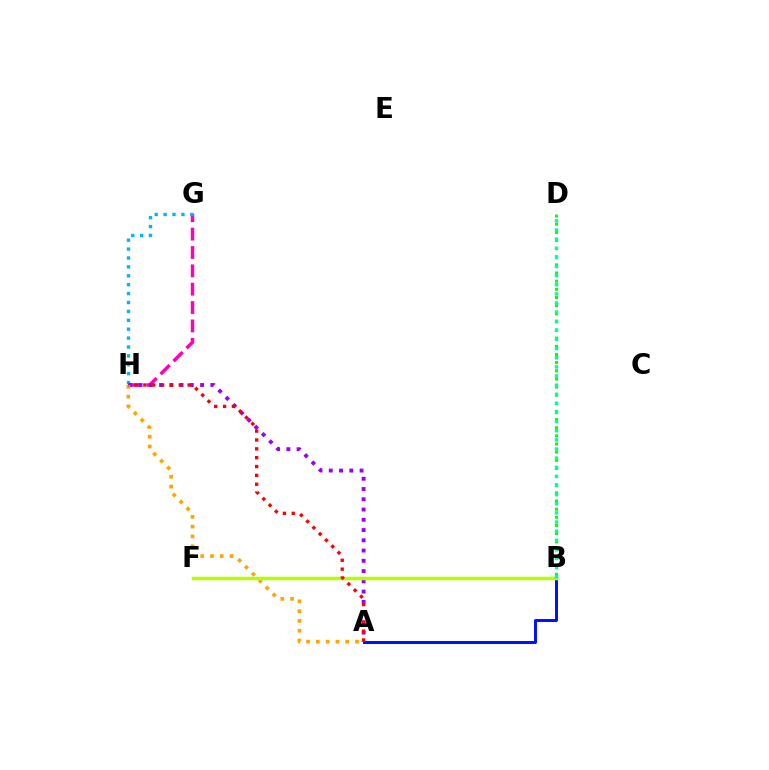{('G', 'H'): [{'color': '#ff00bd', 'line_style': 'dashed', 'thickness': 2.49}, {'color': '#00b5ff', 'line_style': 'dotted', 'thickness': 2.42}], ('B', 'D'): [{'color': '#08ff00', 'line_style': 'dotted', 'thickness': 2.21}, {'color': '#00ff9d', 'line_style': 'dotted', 'thickness': 2.48}], ('A', 'B'): [{'color': '#0010ff', 'line_style': 'solid', 'thickness': 2.13}], ('A', 'H'): [{'color': '#9b00ff', 'line_style': 'dotted', 'thickness': 2.79}, {'color': '#ffa500', 'line_style': 'dotted', 'thickness': 2.66}, {'color': '#ff0000', 'line_style': 'dotted', 'thickness': 2.41}], ('B', 'F'): [{'color': '#b3ff00', 'line_style': 'solid', 'thickness': 2.5}]}